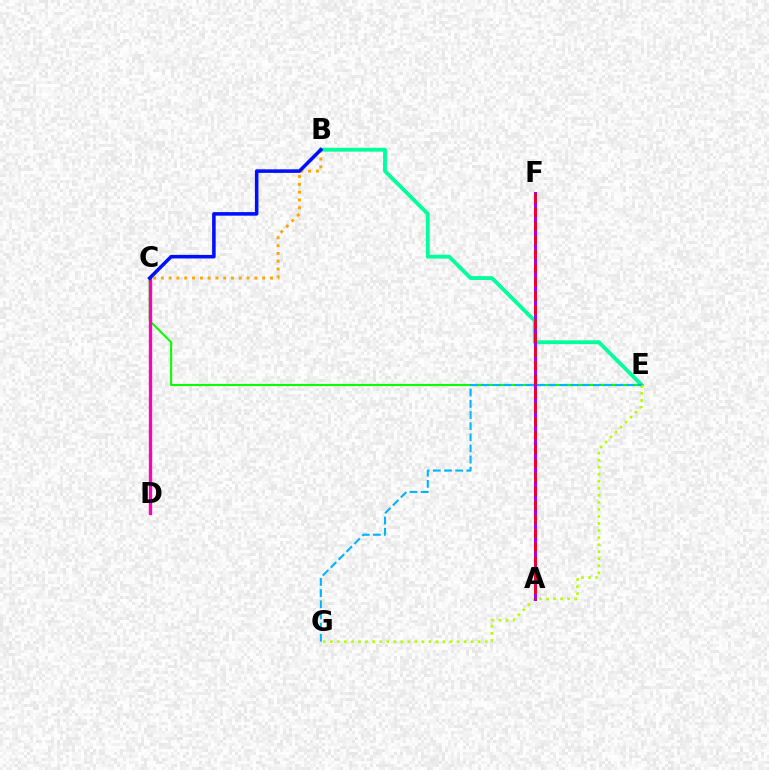{('B', 'E'): [{'color': '#00ff9d', 'line_style': 'solid', 'thickness': 2.75}], ('C', 'E'): [{'color': '#08ff00', 'line_style': 'solid', 'thickness': 1.5}], ('E', 'G'): [{'color': '#b3ff00', 'line_style': 'dotted', 'thickness': 1.91}, {'color': '#00b5ff', 'line_style': 'dashed', 'thickness': 1.52}], ('C', 'D'): [{'color': '#ff00bd', 'line_style': 'solid', 'thickness': 2.38}], ('A', 'F'): [{'color': '#9b00ff', 'line_style': 'solid', 'thickness': 2.14}, {'color': '#ff0000', 'line_style': 'dashed', 'thickness': 1.9}], ('B', 'C'): [{'color': '#ffa500', 'line_style': 'dotted', 'thickness': 2.12}, {'color': '#0010ff', 'line_style': 'solid', 'thickness': 2.56}]}